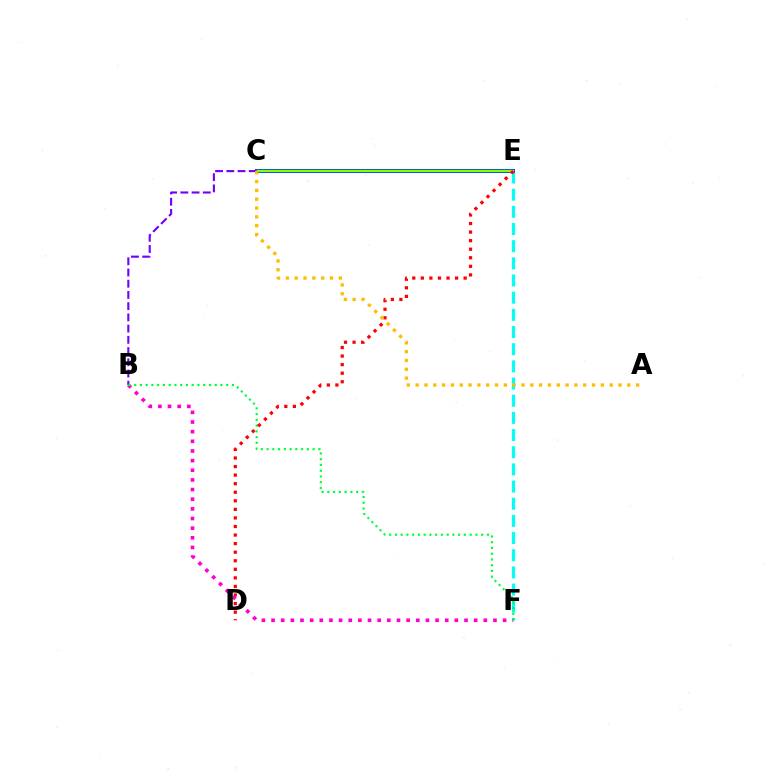{('E', 'F'): [{'color': '#00fff6', 'line_style': 'dashed', 'thickness': 2.33}], ('C', 'E'): [{'color': '#004bff', 'line_style': 'solid', 'thickness': 2.9}, {'color': '#84ff00', 'line_style': 'solid', 'thickness': 1.56}], ('B', 'C'): [{'color': '#7200ff', 'line_style': 'dashed', 'thickness': 1.52}], ('B', 'F'): [{'color': '#ff00cf', 'line_style': 'dotted', 'thickness': 2.62}, {'color': '#00ff39', 'line_style': 'dotted', 'thickness': 1.56}], ('D', 'E'): [{'color': '#ff0000', 'line_style': 'dotted', 'thickness': 2.33}], ('A', 'C'): [{'color': '#ffbd00', 'line_style': 'dotted', 'thickness': 2.4}]}